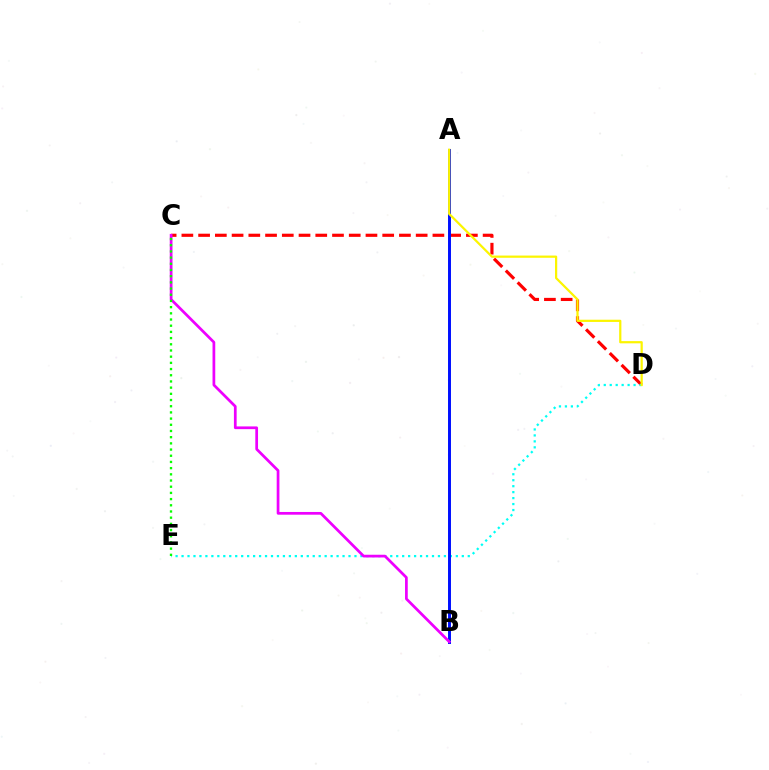{('C', 'D'): [{'color': '#ff0000', 'line_style': 'dashed', 'thickness': 2.27}], ('D', 'E'): [{'color': '#00fff6', 'line_style': 'dotted', 'thickness': 1.62}], ('A', 'B'): [{'color': '#0010ff', 'line_style': 'solid', 'thickness': 2.13}], ('B', 'C'): [{'color': '#ee00ff', 'line_style': 'solid', 'thickness': 1.96}], ('A', 'D'): [{'color': '#fcf500', 'line_style': 'solid', 'thickness': 1.6}], ('C', 'E'): [{'color': '#08ff00', 'line_style': 'dotted', 'thickness': 1.68}]}